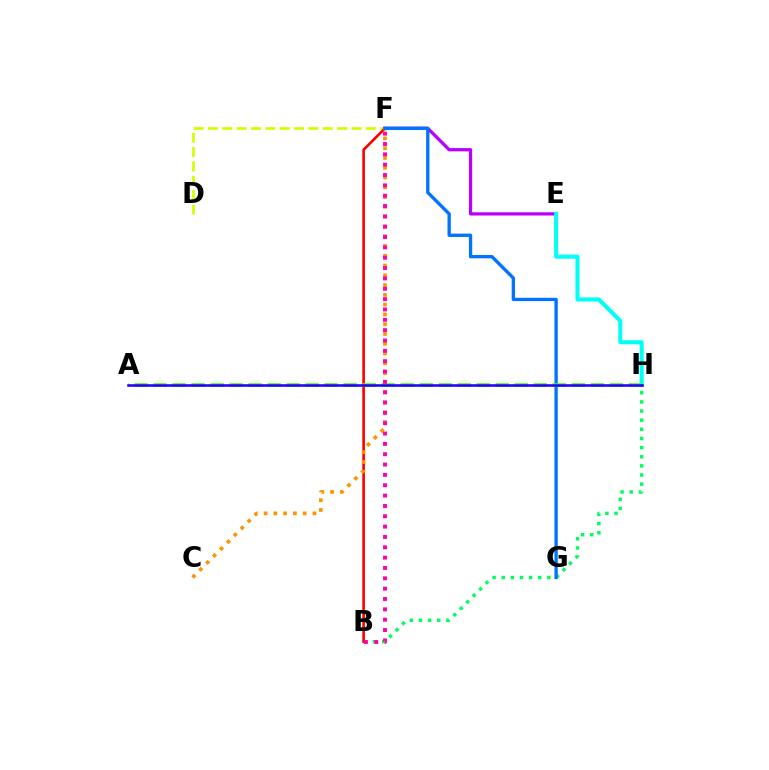{('D', 'F'): [{'color': '#d1ff00', 'line_style': 'dashed', 'thickness': 1.95}], ('B', 'H'): [{'color': '#00ff5c', 'line_style': 'dotted', 'thickness': 2.48}], ('B', 'F'): [{'color': '#ff0000', 'line_style': 'solid', 'thickness': 1.9}, {'color': '#ff00ac', 'line_style': 'dotted', 'thickness': 2.81}], ('E', 'F'): [{'color': '#b900ff', 'line_style': 'solid', 'thickness': 2.34}], ('C', 'F'): [{'color': '#ff9400', 'line_style': 'dotted', 'thickness': 2.66}], ('F', 'G'): [{'color': '#0074ff', 'line_style': 'solid', 'thickness': 2.4}], ('E', 'H'): [{'color': '#00fff6', 'line_style': 'solid', 'thickness': 2.92}], ('A', 'H'): [{'color': '#3dff00', 'line_style': 'dashed', 'thickness': 2.58}, {'color': '#2500ff', 'line_style': 'solid', 'thickness': 1.84}]}